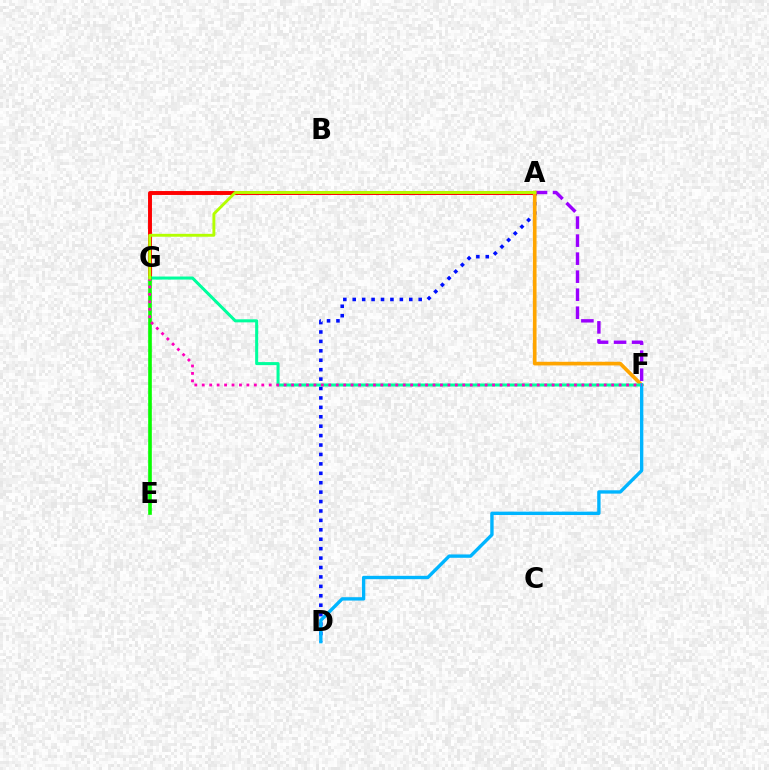{('A', 'G'): [{'color': '#ff0000', 'line_style': 'solid', 'thickness': 2.82}, {'color': '#b3ff00', 'line_style': 'solid', 'thickness': 2.08}], ('A', 'D'): [{'color': '#0010ff', 'line_style': 'dotted', 'thickness': 2.56}], ('A', 'F'): [{'color': '#9b00ff', 'line_style': 'dashed', 'thickness': 2.45}, {'color': '#ffa500', 'line_style': 'solid', 'thickness': 2.63}], ('F', 'G'): [{'color': '#00ff9d', 'line_style': 'solid', 'thickness': 2.19}, {'color': '#ff00bd', 'line_style': 'dotted', 'thickness': 2.02}], ('D', 'F'): [{'color': '#00b5ff', 'line_style': 'solid', 'thickness': 2.42}], ('E', 'G'): [{'color': '#08ff00', 'line_style': 'solid', 'thickness': 2.61}]}